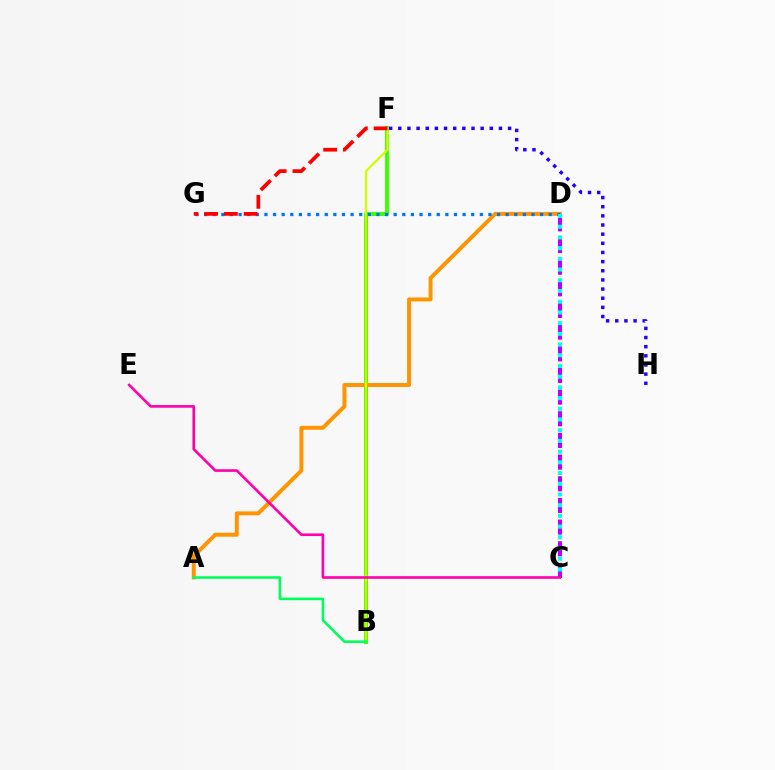{('B', 'F'): [{'color': '#3dff00', 'line_style': 'solid', 'thickness': 2.84}, {'color': '#d1ff00', 'line_style': 'solid', 'thickness': 1.65}], ('A', 'D'): [{'color': '#ff9400', 'line_style': 'solid', 'thickness': 2.84}], ('D', 'G'): [{'color': '#0074ff', 'line_style': 'dotted', 'thickness': 2.34}], ('C', 'D'): [{'color': '#b900ff', 'line_style': 'dashed', 'thickness': 2.94}, {'color': '#00fff6', 'line_style': 'dotted', 'thickness': 2.91}], ('F', 'G'): [{'color': '#ff0000', 'line_style': 'dashed', 'thickness': 2.68}], ('A', 'B'): [{'color': '#00ff5c', 'line_style': 'solid', 'thickness': 1.86}], ('F', 'H'): [{'color': '#2500ff', 'line_style': 'dotted', 'thickness': 2.49}], ('C', 'E'): [{'color': '#ff00ac', 'line_style': 'solid', 'thickness': 1.89}]}